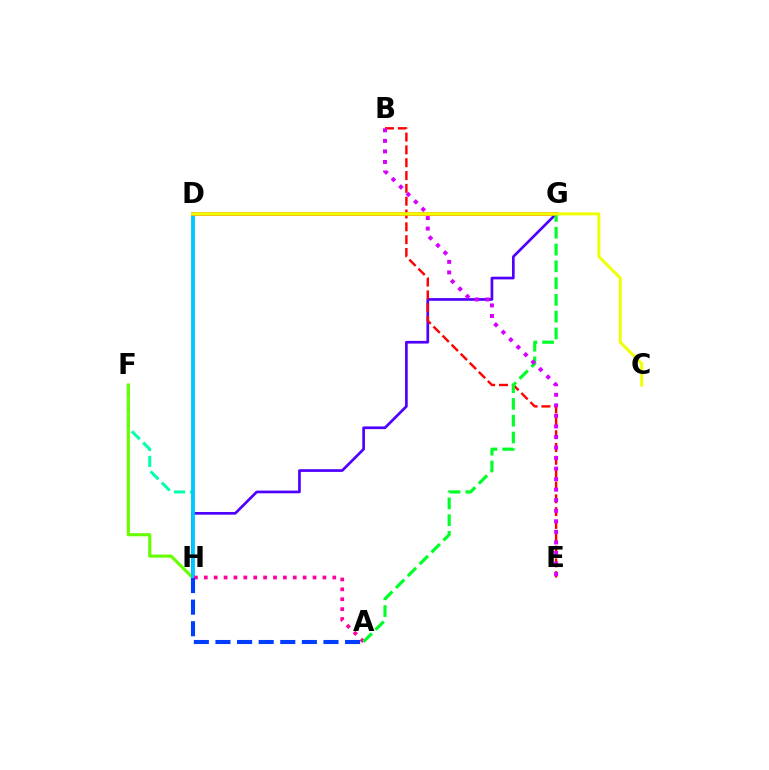{('F', 'H'): [{'color': '#00ffaf', 'line_style': 'dashed', 'thickness': 2.16}, {'color': '#66ff00', 'line_style': 'solid', 'thickness': 2.24}], ('G', 'H'): [{'color': '#4f00ff', 'line_style': 'solid', 'thickness': 1.94}], ('B', 'E'): [{'color': '#ff0000', 'line_style': 'dashed', 'thickness': 1.74}, {'color': '#d600ff', 'line_style': 'dotted', 'thickness': 2.86}], ('D', 'H'): [{'color': '#00c7ff', 'line_style': 'solid', 'thickness': 2.75}], ('A', 'H'): [{'color': '#ff00a0', 'line_style': 'dotted', 'thickness': 2.69}, {'color': '#003fff', 'line_style': 'dashed', 'thickness': 2.94}], ('D', 'G'): [{'color': '#ff8800', 'line_style': 'solid', 'thickness': 2.61}], ('A', 'G'): [{'color': '#00ff27', 'line_style': 'dashed', 'thickness': 2.28}], ('C', 'D'): [{'color': '#eeff00', 'line_style': 'solid', 'thickness': 2.13}]}